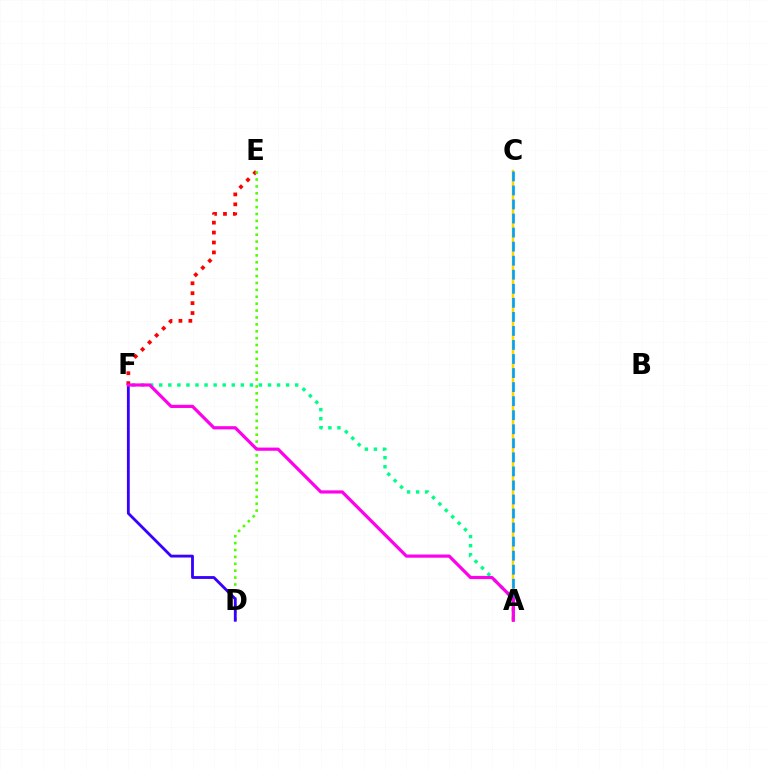{('E', 'F'): [{'color': '#ff0000', 'line_style': 'dotted', 'thickness': 2.7}], ('A', 'C'): [{'color': '#ffd500', 'line_style': 'solid', 'thickness': 1.79}, {'color': '#009eff', 'line_style': 'dashed', 'thickness': 1.91}], ('D', 'E'): [{'color': '#4fff00', 'line_style': 'dotted', 'thickness': 1.87}], ('A', 'F'): [{'color': '#00ff86', 'line_style': 'dotted', 'thickness': 2.46}, {'color': '#ff00ed', 'line_style': 'solid', 'thickness': 2.29}], ('D', 'F'): [{'color': '#3700ff', 'line_style': 'solid', 'thickness': 2.03}]}